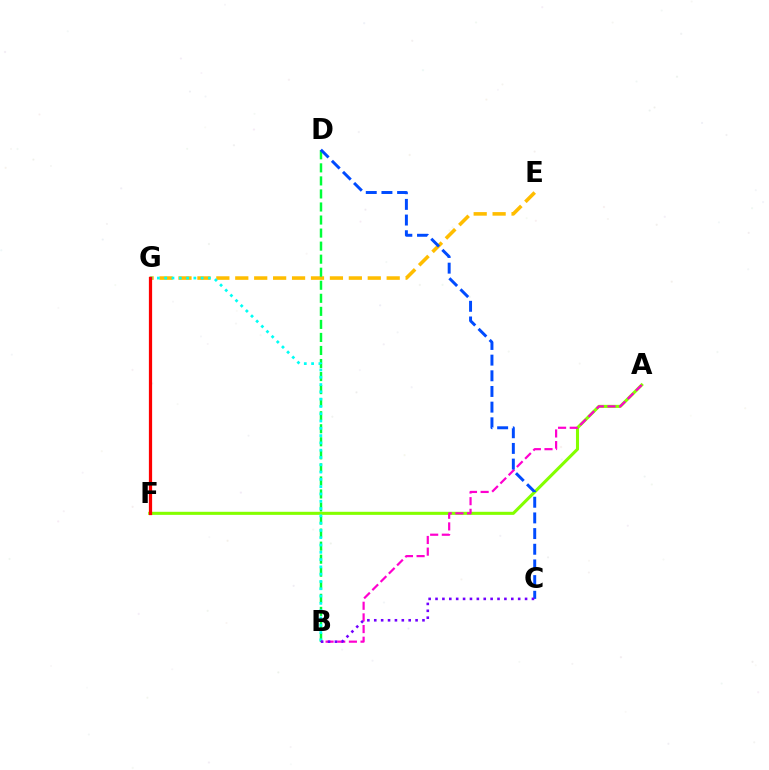{('E', 'G'): [{'color': '#ffbd00', 'line_style': 'dashed', 'thickness': 2.57}], ('B', 'D'): [{'color': '#00ff39', 'line_style': 'dashed', 'thickness': 1.77}], ('A', 'F'): [{'color': '#84ff00', 'line_style': 'solid', 'thickness': 2.21}], ('B', 'G'): [{'color': '#00fff6', 'line_style': 'dotted', 'thickness': 1.98}], ('A', 'B'): [{'color': '#ff00cf', 'line_style': 'dashed', 'thickness': 1.58}], ('F', 'G'): [{'color': '#ff0000', 'line_style': 'solid', 'thickness': 2.33}], ('C', 'D'): [{'color': '#004bff', 'line_style': 'dashed', 'thickness': 2.13}], ('B', 'C'): [{'color': '#7200ff', 'line_style': 'dotted', 'thickness': 1.87}]}